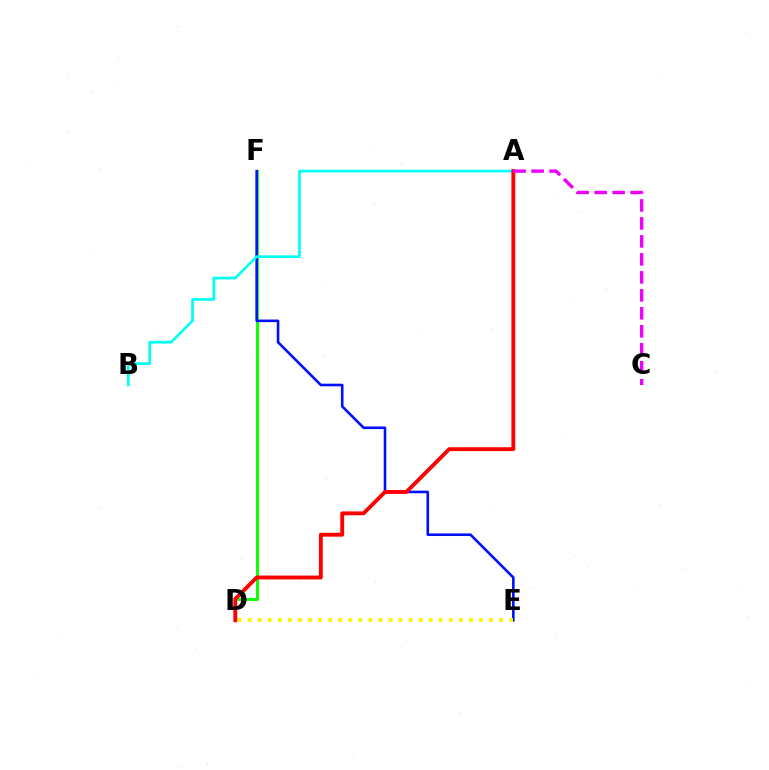{('D', 'F'): [{'color': '#08ff00', 'line_style': 'solid', 'thickness': 2.1}], ('E', 'F'): [{'color': '#0010ff', 'line_style': 'solid', 'thickness': 1.87}], ('A', 'B'): [{'color': '#00fff6', 'line_style': 'solid', 'thickness': 1.93}], ('D', 'E'): [{'color': '#fcf500', 'line_style': 'dotted', 'thickness': 2.73}], ('A', 'D'): [{'color': '#ff0000', 'line_style': 'solid', 'thickness': 2.79}], ('A', 'C'): [{'color': '#ee00ff', 'line_style': 'dashed', 'thickness': 2.44}]}